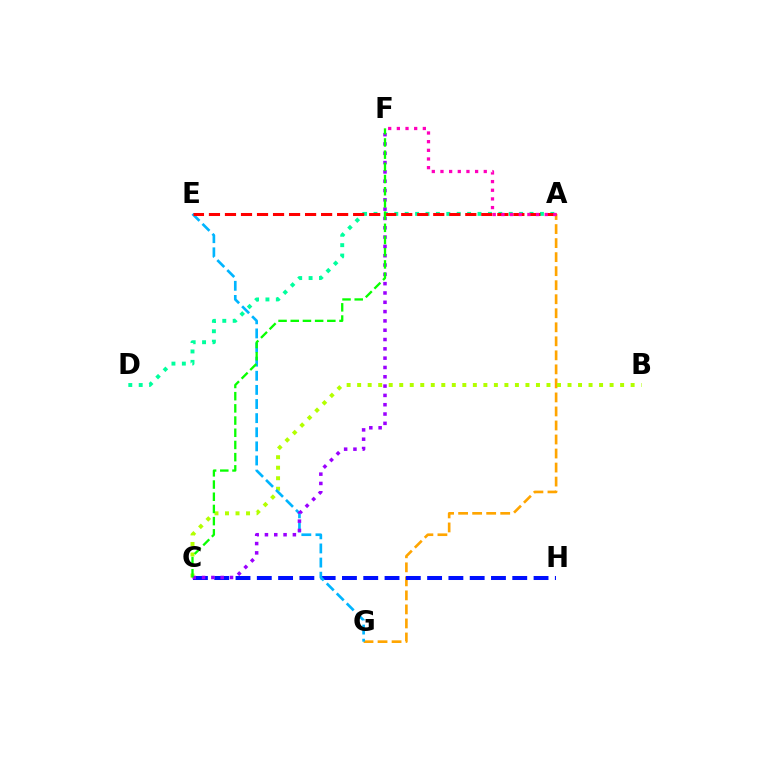{('A', 'G'): [{'color': '#ffa500', 'line_style': 'dashed', 'thickness': 1.91}], ('C', 'H'): [{'color': '#0010ff', 'line_style': 'dashed', 'thickness': 2.89}], ('B', 'C'): [{'color': '#b3ff00', 'line_style': 'dotted', 'thickness': 2.86}], ('A', 'D'): [{'color': '#00ff9d', 'line_style': 'dotted', 'thickness': 2.83}], ('E', 'G'): [{'color': '#00b5ff', 'line_style': 'dashed', 'thickness': 1.92}], ('C', 'F'): [{'color': '#9b00ff', 'line_style': 'dotted', 'thickness': 2.53}, {'color': '#08ff00', 'line_style': 'dashed', 'thickness': 1.66}], ('A', 'E'): [{'color': '#ff0000', 'line_style': 'dashed', 'thickness': 2.18}], ('A', 'F'): [{'color': '#ff00bd', 'line_style': 'dotted', 'thickness': 2.35}]}